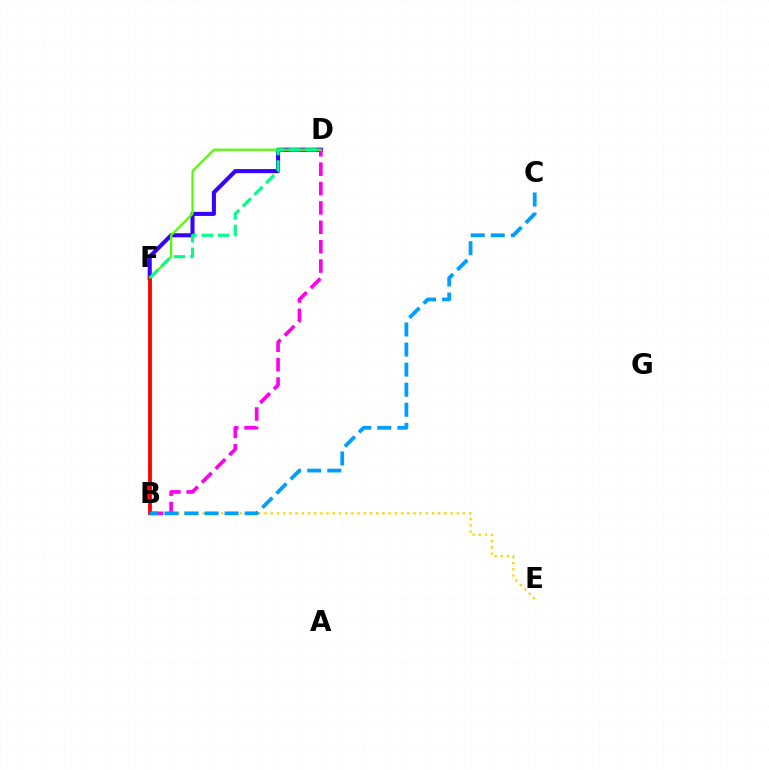{('D', 'F'): [{'color': '#3700ff', 'line_style': 'solid', 'thickness': 2.94}, {'color': '#4fff00', 'line_style': 'solid', 'thickness': 1.59}, {'color': '#00ff86', 'line_style': 'dashed', 'thickness': 2.23}], ('B', 'E'): [{'color': '#ffd500', 'line_style': 'dotted', 'thickness': 1.68}], ('B', 'D'): [{'color': '#ff00ed', 'line_style': 'dashed', 'thickness': 2.63}], ('B', 'F'): [{'color': '#ff0000', 'line_style': 'solid', 'thickness': 2.75}], ('B', 'C'): [{'color': '#009eff', 'line_style': 'dashed', 'thickness': 2.73}]}